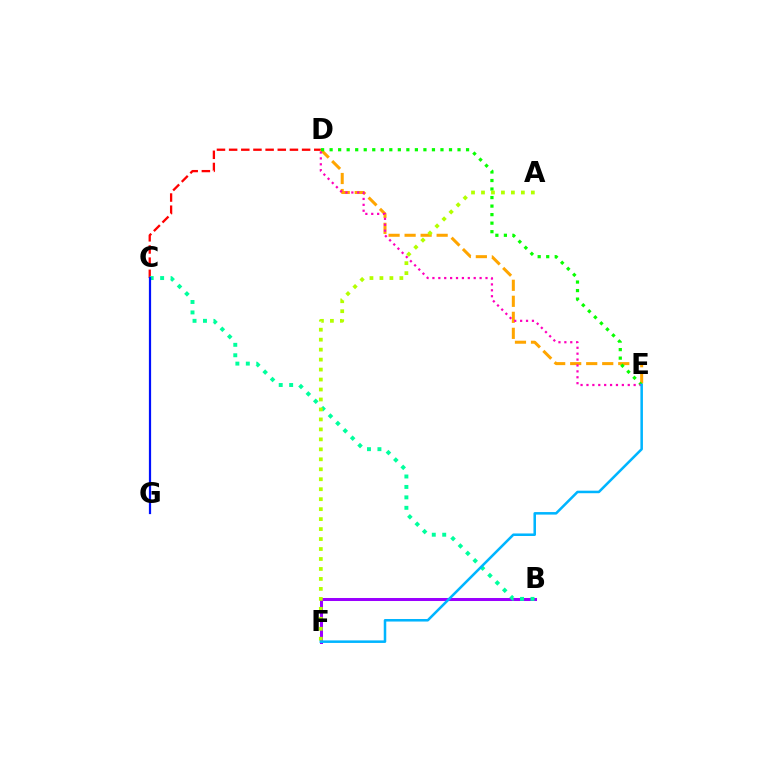{('B', 'F'): [{'color': '#9b00ff', 'line_style': 'solid', 'thickness': 2.17}], ('C', 'D'): [{'color': '#ff0000', 'line_style': 'dashed', 'thickness': 1.65}], ('D', 'E'): [{'color': '#ffa500', 'line_style': 'dashed', 'thickness': 2.18}, {'color': '#08ff00', 'line_style': 'dotted', 'thickness': 2.32}, {'color': '#ff00bd', 'line_style': 'dotted', 'thickness': 1.6}], ('B', 'C'): [{'color': '#00ff9d', 'line_style': 'dotted', 'thickness': 2.84}], ('C', 'G'): [{'color': '#0010ff', 'line_style': 'solid', 'thickness': 1.6}], ('A', 'F'): [{'color': '#b3ff00', 'line_style': 'dotted', 'thickness': 2.71}], ('E', 'F'): [{'color': '#00b5ff', 'line_style': 'solid', 'thickness': 1.82}]}